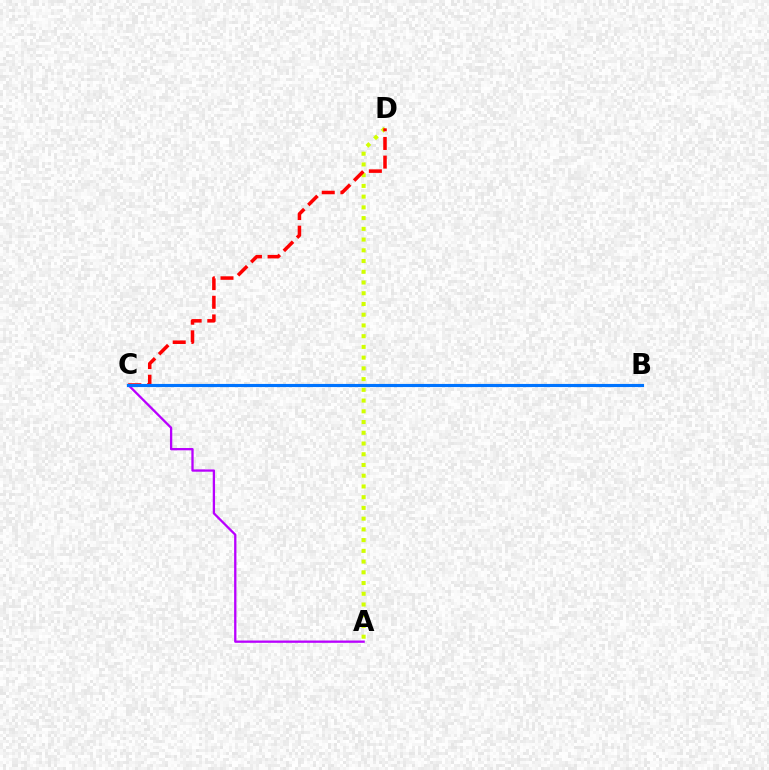{('B', 'C'): [{'color': '#00ff5c', 'line_style': 'dotted', 'thickness': 2.13}, {'color': '#0074ff', 'line_style': 'solid', 'thickness': 2.26}], ('A', 'D'): [{'color': '#d1ff00', 'line_style': 'dotted', 'thickness': 2.92}], ('A', 'C'): [{'color': '#b900ff', 'line_style': 'solid', 'thickness': 1.66}], ('C', 'D'): [{'color': '#ff0000', 'line_style': 'dashed', 'thickness': 2.53}]}